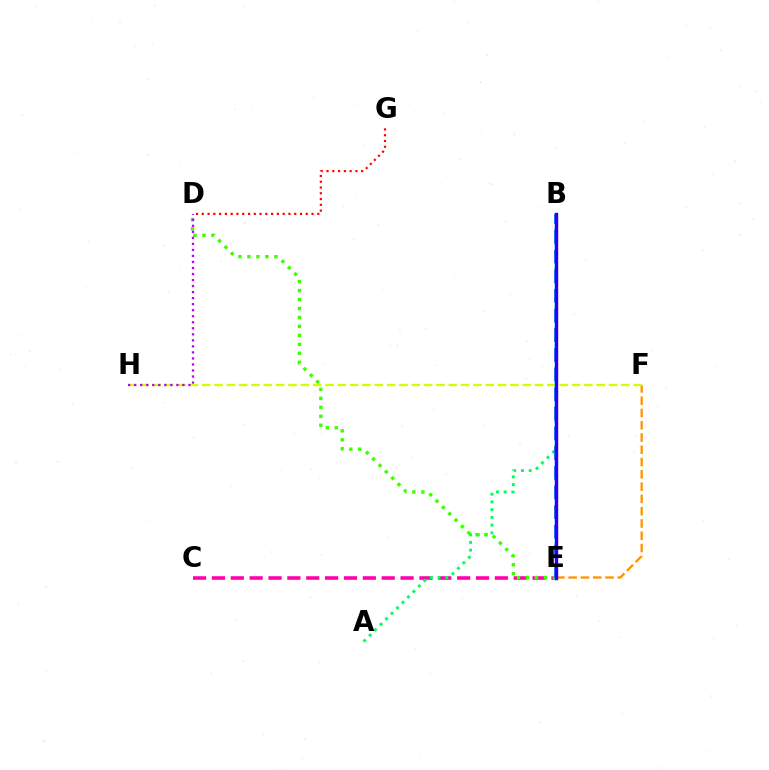{('C', 'E'): [{'color': '#ff00ac', 'line_style': 'dashed', 'thickness': 2.56}], ('A', 'B'): [{'color': '#00ff5c', 'line_style': 'dotted', 'thickness': 2.1}], ('B', 'E'): [{'color': '#00fff6', 'line_style': 'dashed', 'thickness': 1.55}, {'color': '#0074ff', 'line_style': 'dashed', 'thickness': 2.67}, {'color': '#2500ff', 'line_style': 'solid', 'thickness': 2.44}], ('E', 'F'): [{'color': '#ff9400', 'line_style': 'dashed', 'thickness': 1.67}], ('D', 'E'): [{'color': '#3dff00', 'line_style': 'dotted', 'thickness': 2.44}], ('F', 'H'): [{'color': '#d1ff00', 'line_style': 'dashed', 'thickness': 1.67}], ('D', 'H'): [{'color': '#b900ff', 'line_style': 'dotted', 'thickness': 1.64}], ('D', 'G'): [{'color': '#ff0000', 'line_style': 'dotted', 'thickness': 1.57}]}